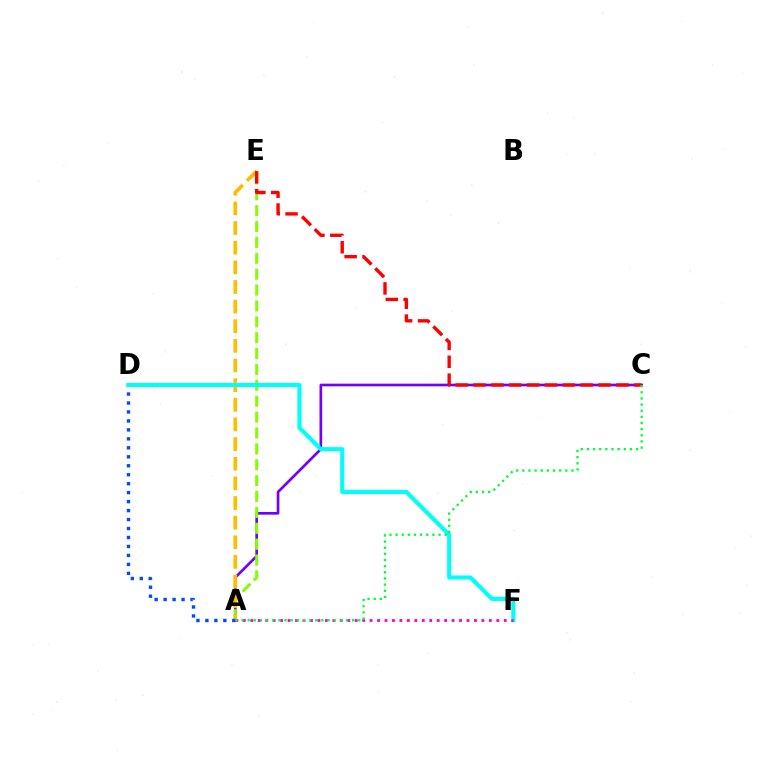{('A', 'C'): [{'color': '#7200ff', 'line_style': 'solid', 'thickness': 1.92}, {'color': '#00ff39', 'line_style': 'dotted', 'thickness': 1.67}], ('A', 'E'): [{'color': '#84ff00', 'line_style': 'dashed', 'thickness': 2.16}, {'color': '#ffbd00', 'line_style': 'dashed', 'thickness': 2.67}], ('A', 'D'): [{'color': '#004bff', 'line_style': 'dotted', 'thickness': 2.44}], ('D', 'F'): [{'color': '#00fff6', 'line_style': 'solid', 'thickness': 2.95}], ('C', 'E'): [{'color': '#ff0000', 'line_style': 'dashed', 'thickness': 2.43}], ('A', 'F'): [{'color': '#ff00cf', 'line_style': 'dotted', 'thickness': 2.03}]}